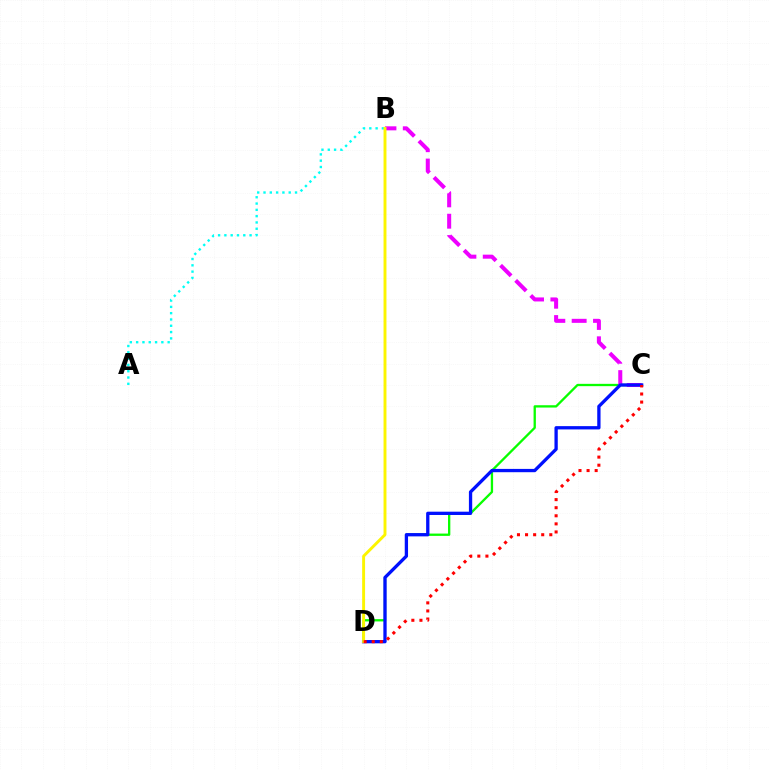{('C', 'D'): [{'color': '#08ff00', 'line_style': 'solid', 'thickness': 1.67}, {'color': '#0010ff', 'line_style': 'solid', 'thickness': 2.37}, {'color': '#ff0000', 'line_style': 'dotted', 'thickness': 2.2}], ('A', 'B'): [{'color': '#00fff6', 'line_style': 'dotted', 'thickness': 1.71}], ('B', 'C'): [{'color': '#ee00ff', 'line_style': 'dashed', 'thickness': 2.9}], ('B', 'D'): [{'color': '#fcf500', 'line_style': 'solid', 'thickness': 2.1}]}